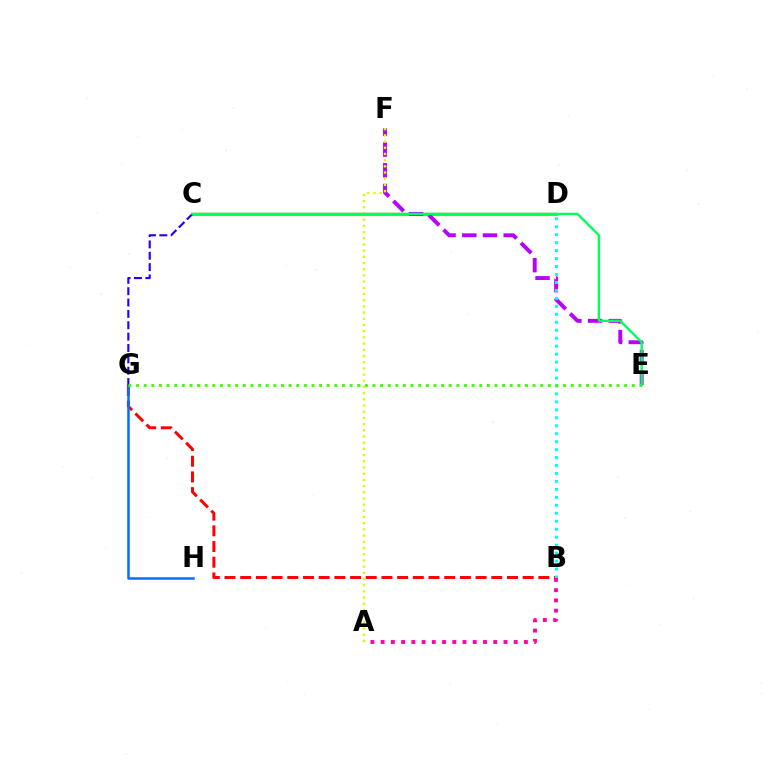{('C', 'D'): [{'color': '#ff9400', 'line_style': 'solid', 'thickness': 2.33}], ('E', 'F'): [{'color': '#b900ff', 'line_style': 'dashed', 'thickness': 2.81}], ('A', 'F'): [{'color': '#d1ff00', 'line_style': 'dotted', 'thickness': 1.68}], ('B', 'G'): [{'color': '#ff0000', 'line_style': 'dashed', 'thickness': 2.13}], ('G', 'H'): [{'color': '#0074ff', 'line_style': 'solid', 'thickness': 1.82}], ('B', 'D'): [{'color': '#00fff6', 'line_style': 'dotted', 'thickness': 2.16}], ('C', 'G'): [{'color': '#2500ff', 'line_style': 'dashed', 'thickness': 1.54}], ('A', 'B'): [{'color': '#ff00ac', 'line_style': 'dotted', 'thickness': 2.78}], ('E', 'G'): [{'color': '#3dff00', 'line_style': 'dotted', 'thickness': 2.07}], ('C', 'E'): [{'color': '#00ff5c', 'line_style': 'solid', 'thickness': 1.7}]}